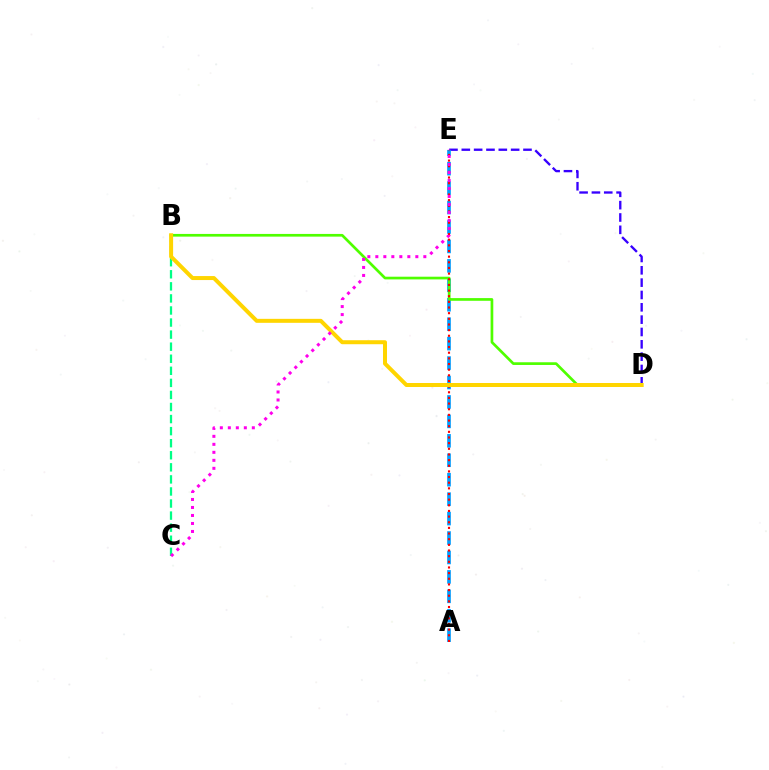{('D', 'E'): [{'color': '#3700ff', 'line_style': 'dashed', 'thickness': 1.68}], ('A', 'E'): [{'color': '#009eff', 'line_style': 'dashed', 'thickness': 2.64}, {'color': '#ff0000', 'line_style': 'dotted', 'thickness': 1.54}], ('B', 'D'): [{'color': '#4fff00', 'line_style': 'solid', 'thickness': 1.94}, {'color': '#ffd500', 'line_style': 'solid', 'thickness': 2.87}], ('B', 'C'): [{'color': '#00ff86', 'line_style': 'dashed', 'thickness': 1.64}], ('C', 'E'): [{'color': '#ff00ed', 'line_style': 'dotted', 'thickness': 2.17}]}